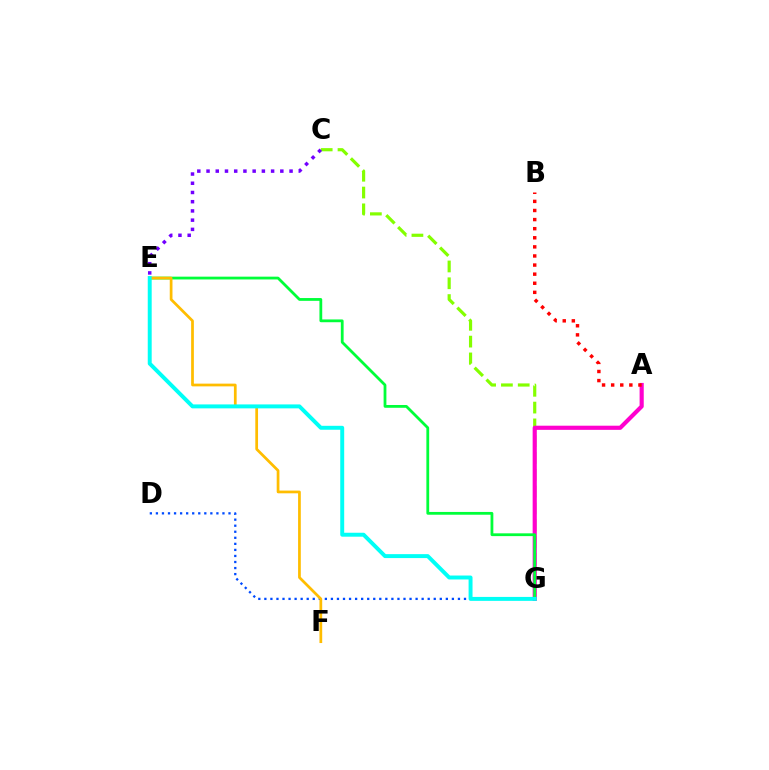{('C', 'G'): [{'color': '#84ff00', 'line_style': 'dashed', 'thickness': 2.28}], ('A', 'G'): [{'color': '#ff00cf', 'line_style': 'solid', 'thickness': 2.99}], ('D', 'G'): [{'color': '#004bff', 'line_style': 'dotted', 'thickness': 1.64}], ('A', 'B'): [{'color': '#ff0000', 'line_style': 'dotted', 'thickness': 2.47}], ('E', 'G'): [{'color': '#00ff39', 'line_style': 'solid', 'thickness': 2.01}, {'color': '#00fff6', 'line_style': 'solid', 'thickness': 2.84}], ('E', 'F'): [{'color': '#ffbd00', 'line_style': 'solid', 'thickness': 1.97}], ('C', 'E'): [{'color': '#7200ff', 'line_style': 'dotted', 'thickness': 2.51}]}